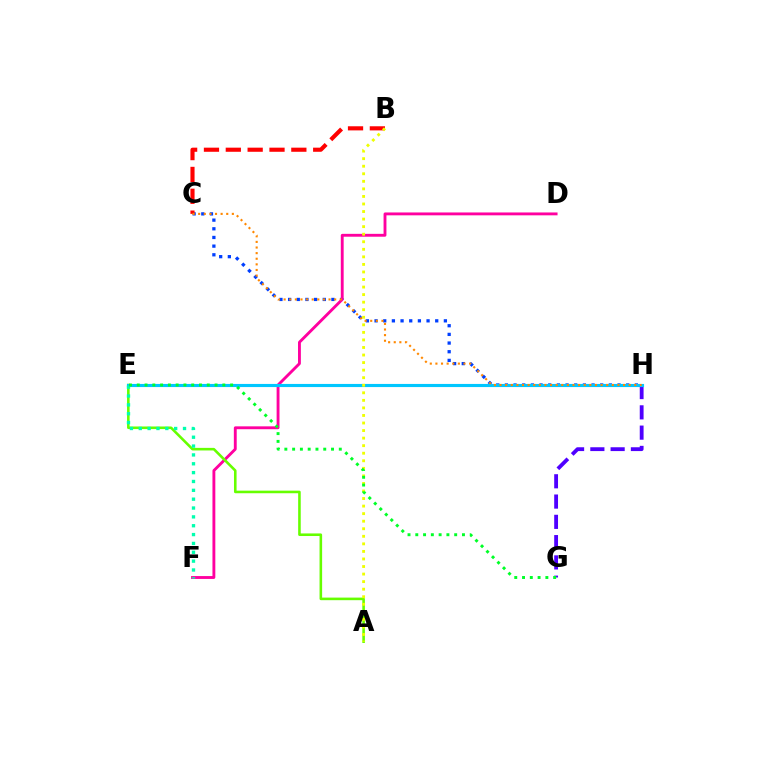{('C', 'H'): [{'color': '#003fff', 'line_style': 'dotted', 'thickness': 2.35}, {'color': '#ff8800', 'line_style': 'dotted', 'thickness': 1.53}], ('G', 'H'): [{'color': '#4f00ff', 'line_style': 'dashed', 'thickness': 2.75}], ('D', 'F'): [{'color': '#ff00a0', 'line_style': 'solid', 'thickness': 2.06}], ('E', 'H'): [{'color': '#d600ff', 'line_style': 'dotted', 'thickness': 2.12}, {'color': '#00c7ff', 'line_style': 'solid', 'thickness': 2.26}], ('B', 'C'): [{'color': '#ff0000', 'line_style': 'dashed', 'thickness': 2.97}], ('A', 'E'): [{'color': '#66ff00', 'line_style': 'solid', 'thickness': 1.86}], ('A', 'B'): [{'color': '#eeff00', 'line_style': 'dotted', 'thickness': 2.05}], ('E', 'F'): [{'color': '#00ffaf', 'line_style': 'dotted', 'thickness': 2.4}], ('E', 'G'): [{'color': '#00ff27', 'line_style': 'dotted', 'thickness': 2.11}]}